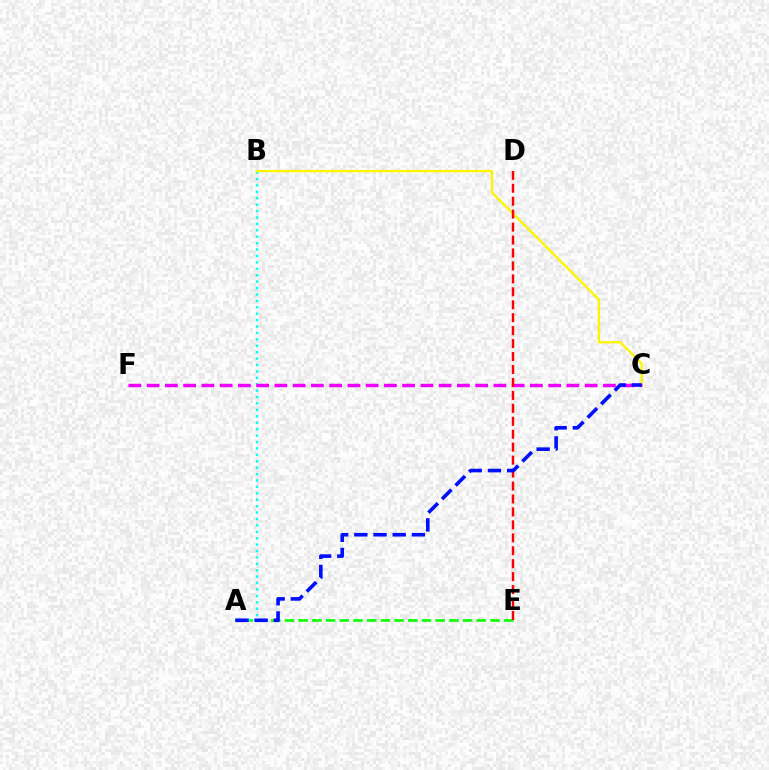{('A', 'E'): [{'color': '#08ff00', 'line_style': 'dashed', 'thickness': 1.86}], ('A', 'B'): [{'color': '#00fff6', 'line_style': 'dotted', 'thickness': 1.74}], ('B', 'C'): [{'color': '#fcf500', 'line_style': 'solid', 'thickness': 1.68}], ('C', 'F'): [{'color': '#ee00ff', 'line_style': 'dashed', 'thickness': 2.48}], ('D', 'E'): [{'color': '#ff0000', 'line_style': 'dashed', 'thickness': 1.76}], ('A', 'C'): [{'color': '#0010ff', 'line_style': 'dashed', 'thickness': 2.61}]}